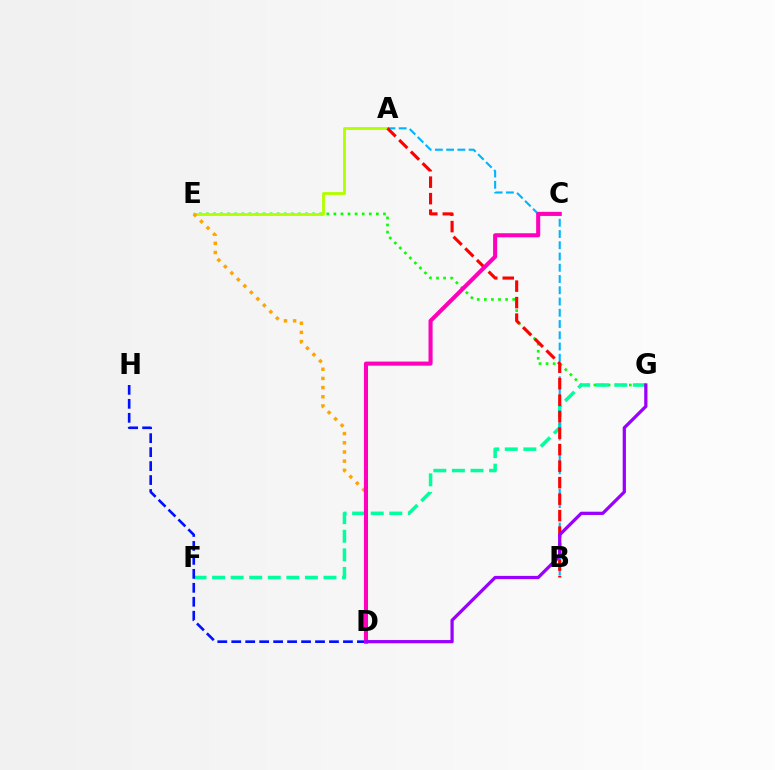{('E', 'G'): [{'color': '#08ff00', 'line_style': 'dotted', 'thickness': 1.92}], ('F', 'G'): [{'color': '#00ff9d', 'line_style': 'dashed', 'thickness': 2.52}], ('D', 'H'): [{'color': '#0010ff', 'line_style': 'dashed', 'thickness': 1.9}], ('A', 'E'): [{'color': '#b3ff00', 'line_style': 'solid', 'thickness': 2.06}], ('D', 'E'): [{'color': '#ffa500', 'line_style': 'dotted', 'thickness': 2.49}], ('A', 'B'): [{'color': '#00b5ff', 'line_style': 'dashed', 'thickness': 1.53}, {'color': '#ff0000', 'line_style': 'dashed', 'thickness': 2.24}], ('C', 'D'): [{'color': '#ff00bd', 'line_style': 'solid', 'thickness': 2.94}], ('D', 'G'): [{'color': '#9b00ff', 'line_style': 'solid', 'thickness': 2.34}]}